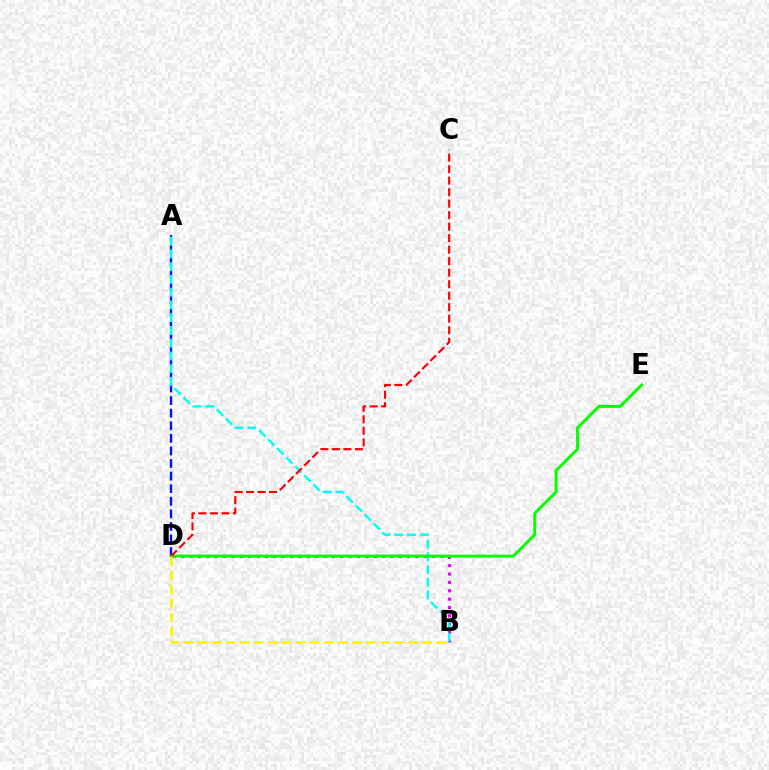{('A', 'D'): [{'color': '#0010ff', 'line_style': 'dashed', 'thickness': 1.71}], ('B', 'D'): [{'color': '#ee00ff', 'line_style': 'dotted', 'thickness': 2.27}, {'color': '#fcf500', 'line_style': 'dashed', 'thickness': 1.91}], ('A', 'B'): [{'color': '#00fff6', 'line_style': 'dashed', 'thickness': 1.73}], ('D', 'E'): [{'color': '#08ff00', 'line_style': 'solid', 'thickness': 2.13}], ('C', 'D'): [{'color': '#ff0000', 'line_style': 'dashed', 'thickness': 1.56}]}